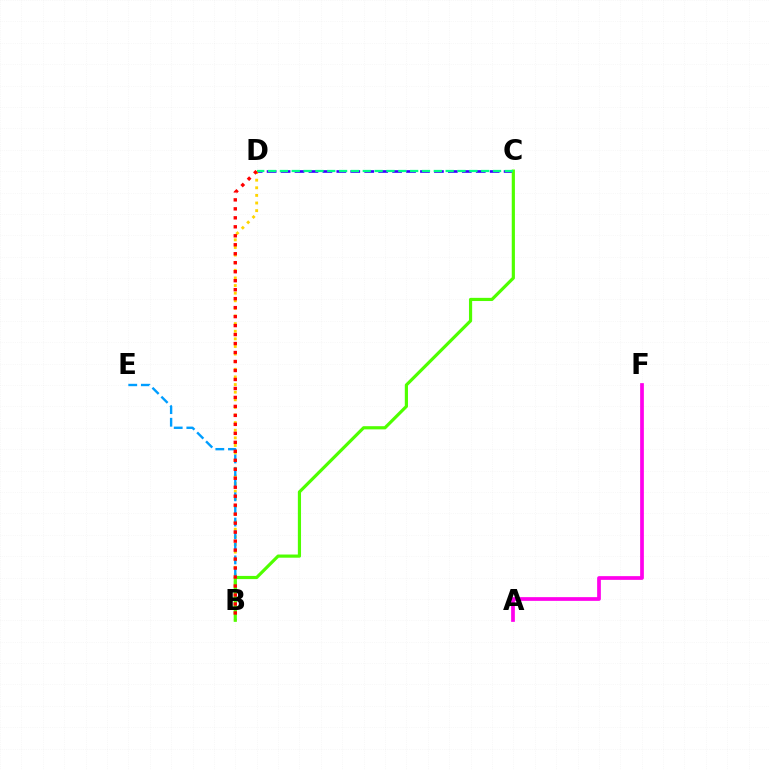{('C', 'D'): [{'color': '#3700ff', 'line_style': 'dashed', 'thickness': 1.89}, {'color': '#00ff86', 'line_style': 'dashed', 'thickness': 1.61}], ('B', 'D'): [{'color': '#ffd500', 'line_style': 'dotted', 'thickness': 2.07}, {'color': '#ff0000', 'line_style': 'dotted', 'thickness': 2.44}], ('A', 'F'): [{'color': '#ff00ed', 'line_style': 'solid', 'thickness': 2.68}], ('B', 'E'): [{'color': '#009eff', 'line_style': 'dashed', 'thickness': 1.71}], ('B', 'C'): [{'color': '#4fff00', 'line_style': 'solid', 'thickness': 2.29}]}